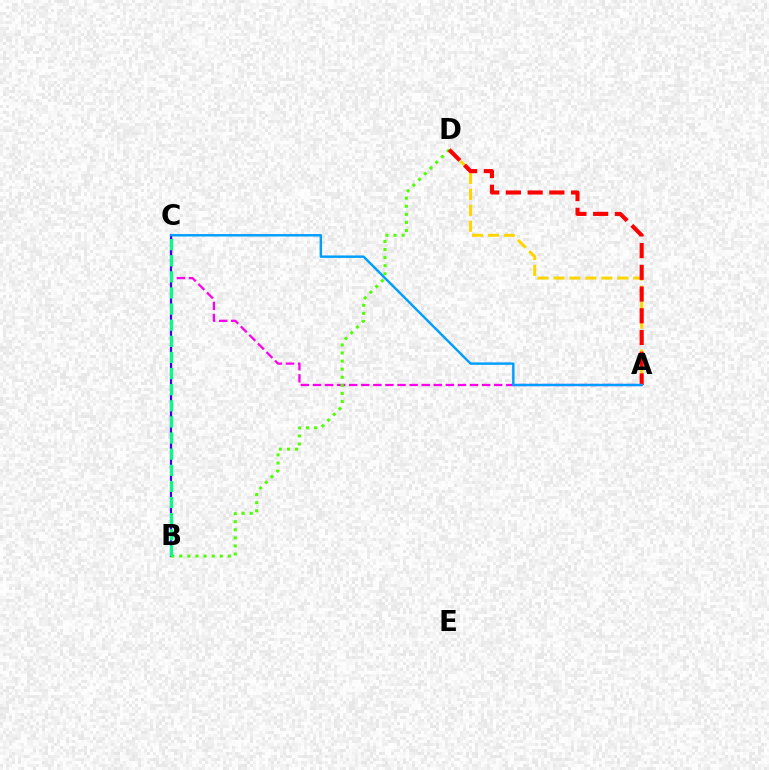{('A', 'D'): [{'color': '#ffd500', 'line_style': 'dashed', 'thickness': 2.17}, {'color': '#ff0000', 'line_style': 'dashed', 'thickness': 2.95}], ('A', 'C'): [{'color': '#ff00ed', 'line_style': 'dashed', 'thickness': 1.64}, {'color': '#009eff', 'line_style': 'solid', 'thickness': 1.75}], ('B', 'C'): [{'color': '#3700ff', 'line_style': 'solid', 'thickness': 1.59}, {'color': '#00ff86', 'line_style': 'dashed', 'thickness': 2.19}], ('B', 'D'): [{'color': '#4fff00', 'line_style': 'dotted', 'thickness': 2.2}]}